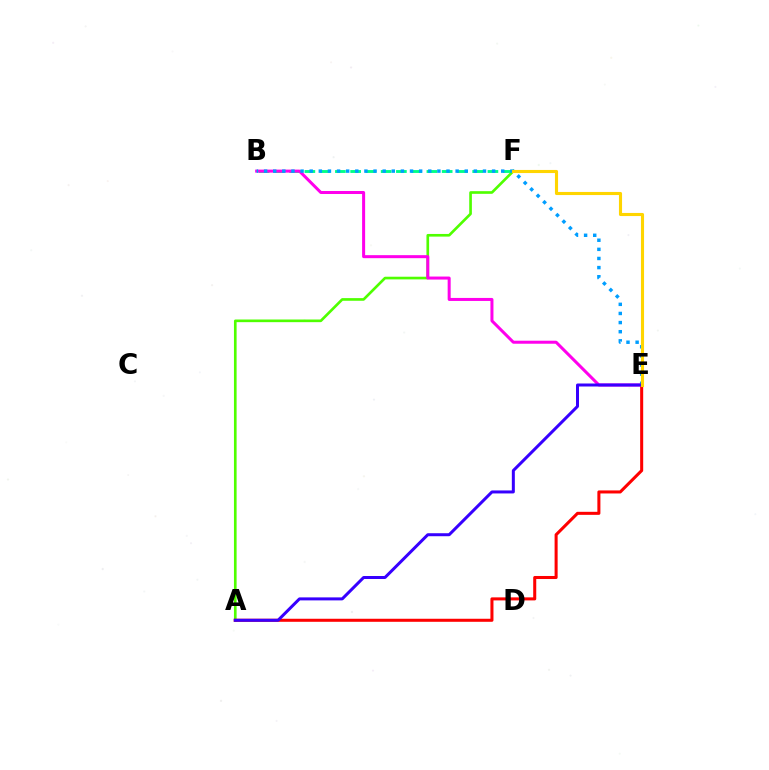{('B', 'F'): [{'color': '#00ff86', 'line_style': 'dashed', 'thickness': 2.07}], ('A', 'F'): [{'color': '#4fff00', 'line_style': 'solid', 'thickness': 1.91}], ('A', 'E'): [{'color': '#ff0000', 'line_style': 'solid', 'thickness': 2.19}, {'color': '#3700ff', 'line_style': 'solid', 'thickness': 2.16}], ('B', 'E'): [{'color': '#ff00ed', 'line_style': 'solid', 'thickness': 2.17}, {'color': '#009eff', 'line_style': 'dotted', 'thickness': 2.48}], ('E', 'F'): [{'color': '#ffd500', 'line_style': 'solid', 'thickness': 2.23}]}